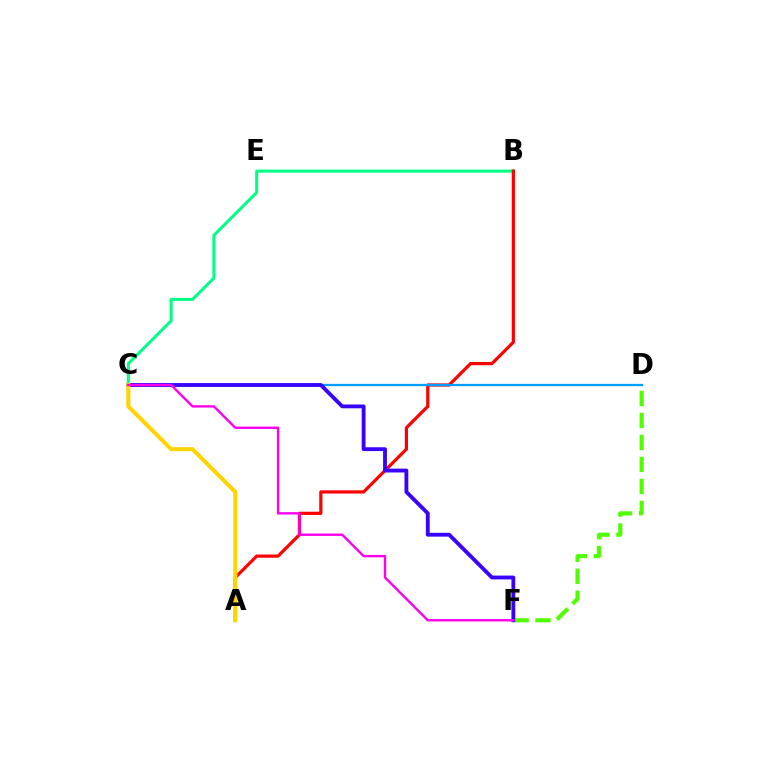{('B', 'C'): [{'color': '#00ff86', 'line_style': 'solid', 'thickness': 2.19}], ('A', 'B'): [{'color': '#ff0000', 'line_style': 'solid', 'thickness': 2.31}], ('D', 'F'): [{'color': '#4fff00', 'line_style': 'dashed', 'thickness': 2.99}], ('C', 'D'): [{'color': '#009eff', 'line_style': 'solid', 'thickness': 1.65}], ('C', 'F'): [{'color': '#3700ff', 'line_style': 'solid', 'thickness': 2.76}, {'color': '#ff00ed', 'line_style': 'solid', 'thickness': 1.72}], ('A', 'C'): [{'color': '#ffd500', 'line_style': 'solid', 'thickness': 2.92}]}